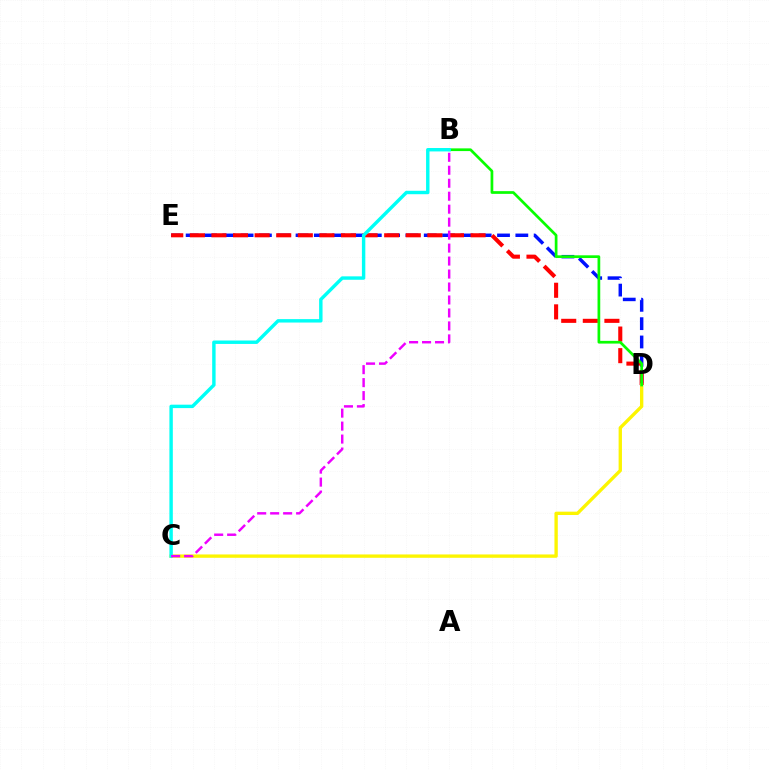{('D', 'E'): [{'color': '#0010ff', 'line_style': 'dashed', 'thickness': 2.49}, {'color': '#ff0000', 'line_style': 'dashed', 'thickness': 2.93}], ('C', 'D'): [{'color': '#fcf500', 'line_style': 'solid', 'thickness': 2.4}], ('B', 'D'): [{'color': '#08ff00', 'line_style': 'solid', 'thickness': 1.95}], ('B', 'C'): [{'color': '#00fff6', 'line_style': 'solid', 'thickness': 2.46}, {'color': '#ee00ff', 'line_style': 'dashed', 'thickness': 1.76}]}